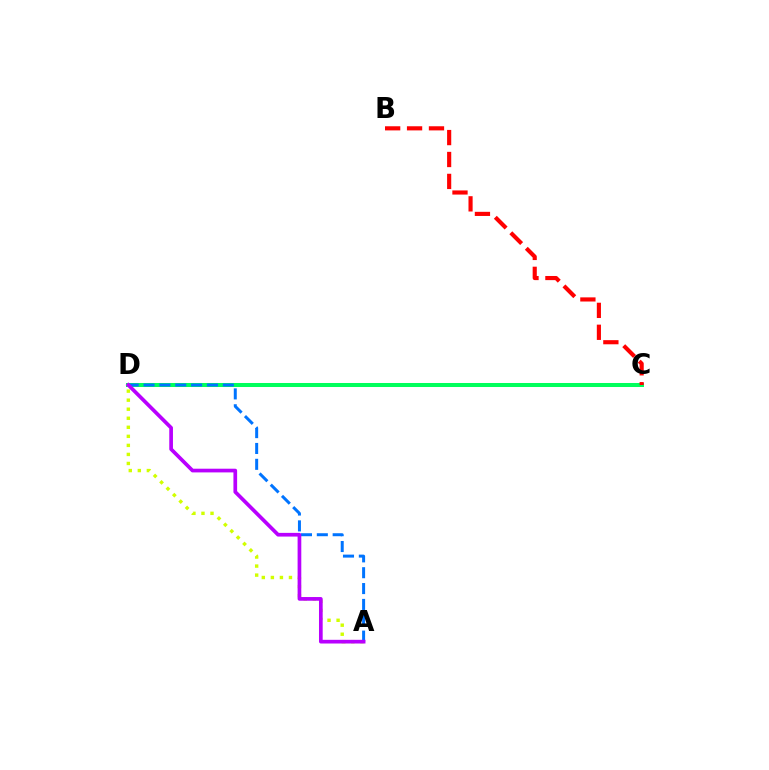{('A', 'D'): [{'color': '#d1ff00', 'line_style': 'dotted', 'thickness': 2.46}, {'color': '#0074ff', 'line_style': 'dashed', 'thickness': 2.15}, {'color': '#b900ff', 'line_style': 'solid', 'thickness': 2.66}], ('C', 'D'): [{'color': '#00ff5c', 'line_style': 'solid', 'thickness': 2.89}], ('B', 'C'): [{'color': '#ff0000', 'line_style': 'dashed', 'thickness': 2.98}]}